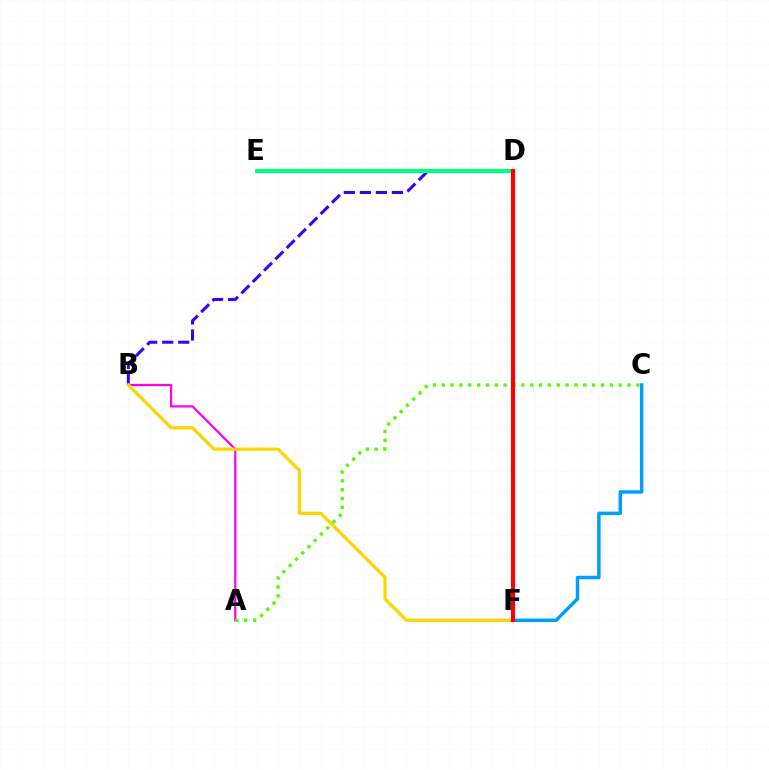{('B', 'D'): [{'color': '#3700ff', 'line_style': 'dashed', 'thickness': 2.18}], ('A', 'B'): [{'color': '#ff00ed', 'line_style': 'solid', 'thickness': 1.6}], ('B', 'F'): [{'color': '#ffd500', 'line_style': 'solid', 'thickness': 2.33}], ('D', 'E'): [{'color': '#00ff86', 'line_style': 'solid', 'thickness': 2.93}], ('C', 'F'): [{'color': '#009eff', 'line_style': 'solid', 'thickness': 2.5}], ('A', 'C'): [{'color': '#4fff00', 'line_style': 'dotted', 'thickness': 2.4}], ('D', 'F'): [{'color': '#ff0000', 'line_style': 'solid', 'thickness': 2.98}]}